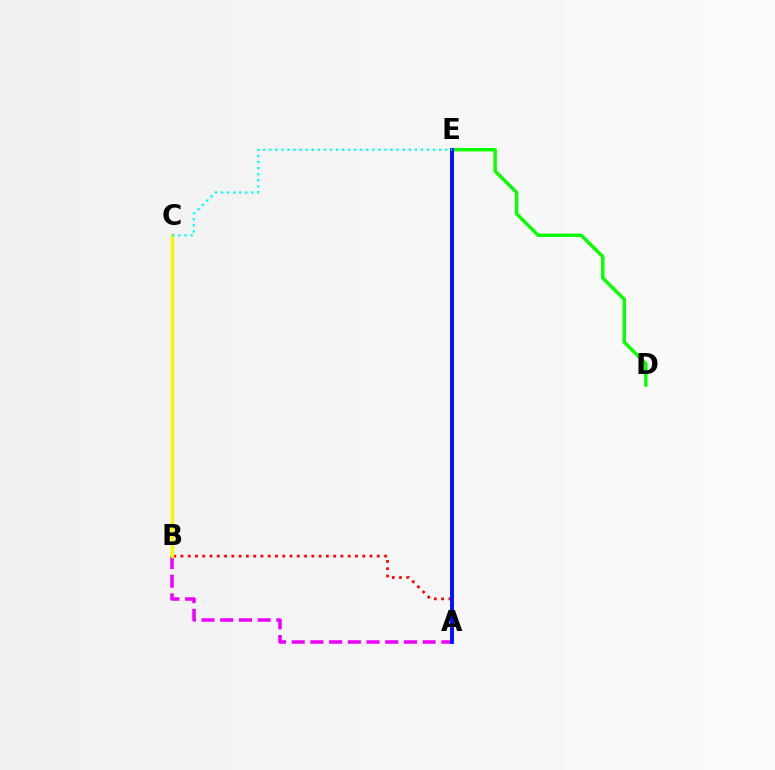{('A', 'B'): [{'color': '#ee00ff', 'line_style': 'dashed', 'thickness': 2.54}, {'color': '#ff0000', 'line_style': 'dotted', 'thickness': 1.98}], ('D', 'E'): [{'color': '#08ff00', 'line_style': 'solid', 'thickness': 2.47}], ('A', 'E'): [{'color': '#0010ff', 'line_style': 'solid', 'thickness': 2.79}], ('B', 'C'): [{'color': '#fcf500', 'line_style': 'solid', 'thickness': 2.44}], ('C', 'E'): [{'color': '#00fff6', 'line_style': 'dotted', 'thickness': 1.65}]}